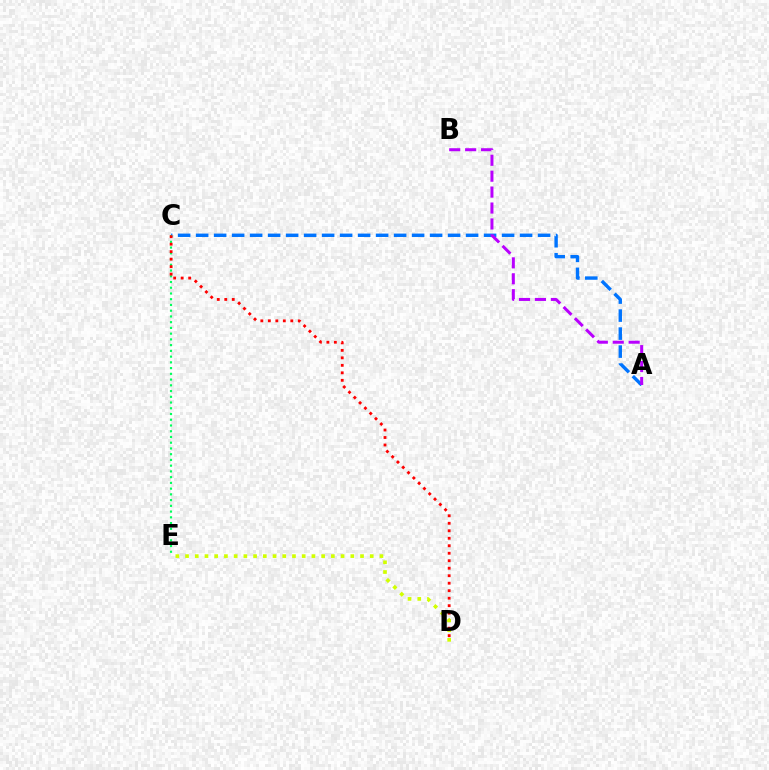{('A', 'C'): [{'color': '#0074ff', 'line_style': 'dashed', 'thickness': 2.44}], ('C', 'E'): [{'color': '#00ff5c', 'line_style': 'dotted', 'thickness': 1.56}], ('C', 'D'): [{'color': '#ff0000', 'line_style': 'dotted', 'thickness': 2.04}], ('D', 'E'): [{'color': '#d1ff00', 'line_style': 'dotted', 'thickness': 2.64}], ('A', 'B'): [{'color': '#b900ff', 'line_style': 'dashed', 'thickness': 2.16}]}